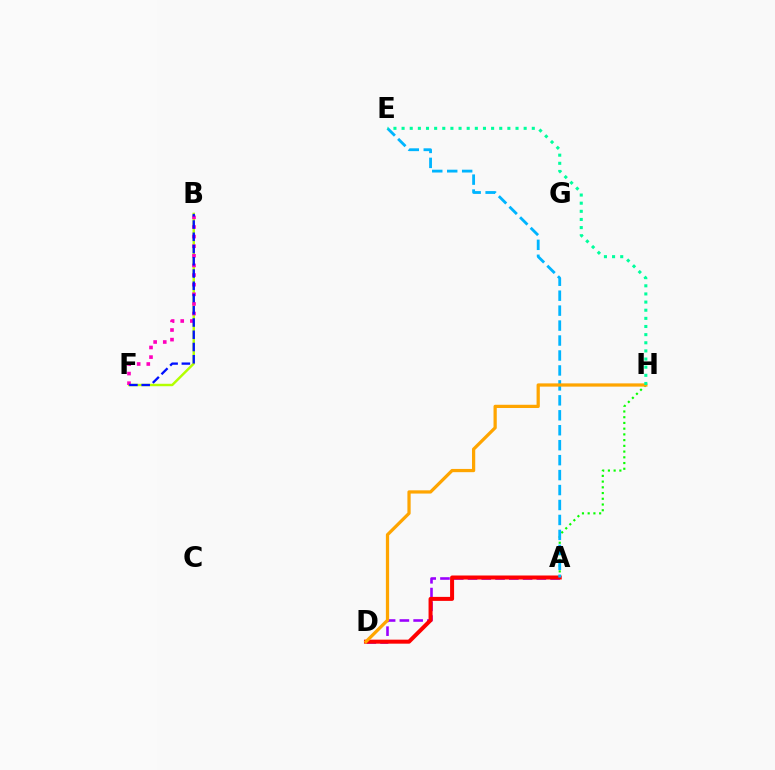{('A', 'H'): [{'color': '#08ff00', 'line_style': 'dotted', 'thickness': 1.56}], ('A', 'D'): [{'color': '#9b00ff', 'line_style': 'dashed', 'thickness': 1.87}, {'color': '#ff0000', 'line_style': 'solid', 'thickness': 2.88}], ('B', 'F'): [{'color': '#b3ff00', 'line_style': 'solid', 'thickness': 1.76}, {'color': '#ff00bd', 'line_style': 'dotted', 'thickness': 2.61}, {'color': '#0010ff', 'line_style': 'dashed', 'thickness': 1.66}], ('A', 'E'): [{'color': '#00b5ff', 'line_style': 'dashed', 'thickness': 2.03}], ('D', 'H'): [{'color': '#ffa500', 'line_style': 'solid', 'thickness': 2.33}], ('E', 'H'): [{'color': '#00ff9d', 'line_style': 'dotted', 'thickness': 2.21}]}